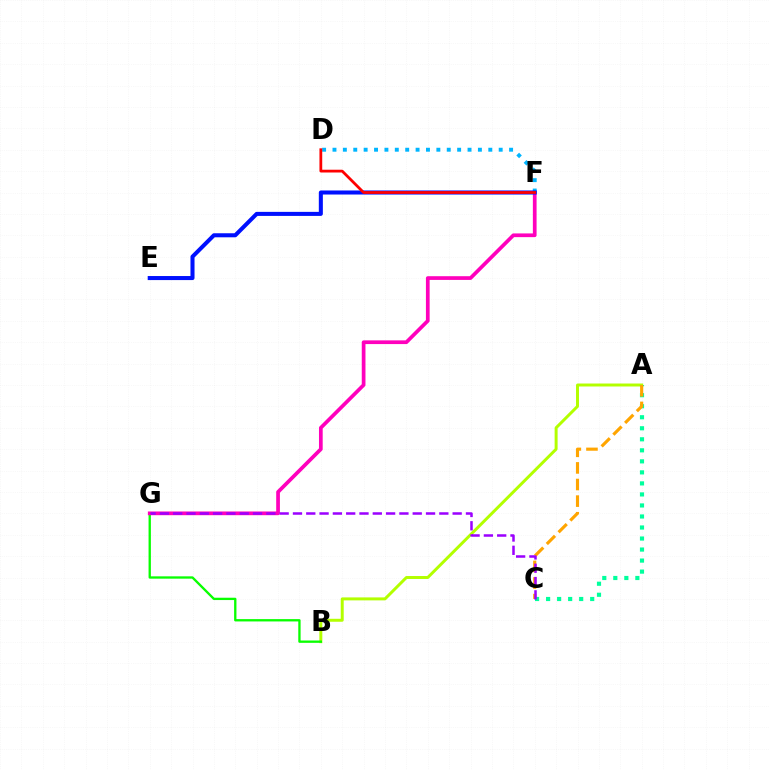{('A', 'B'): [{'color': '#b3ff00', 'line_style': 'solid', 'thickness': 2.14}], ('B', 'G'): [{'color': '#08ff00', 'line_style': 'solid', 'thickness': 1.67}], ('A', 'C'): [{'color': '#00ff9d', 'line_style': 'dotted', 'thickness': 3.0}, {'color': '#ffa500', 'line_style': 'dashed', 'thickness': 2.26}], ('F', 'G'): [{'color': '#ff00bd', 'line_style': 'solid', 'thickness': 2.68}], ('D', 'F'): [{'color': '#00b5ff', 'line_style': 'dotted', 'thickness': 2.82}, {'color': '#ff0000', 'line_style': 'solid', 'thickness': 2.0}], ('C', 'G'): [{'color': '#9b00ff', 'line_style': 'dashed', 'thickness': 1.81}], ('E', 'F'): [{'color': '#0010ff', 'line_style': 'solid', 'thickness': 2.91}]}